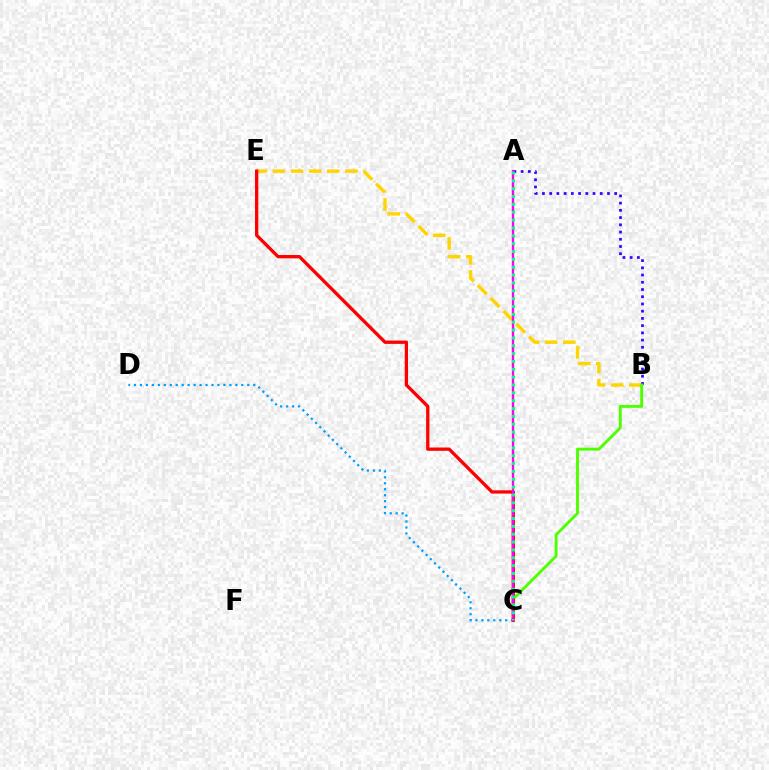{('B', 'E'): [{'color': '#ffd500', 'line_style': 'dashed', 'thickness': 2.46}], ('A', 'B'): [{'color': '#3700ff', 'line_style': 'dotted', 'thickness': 1.96}], ('C', 'D'): [{'color': '#009eff', 'line_style': 'dotted', 'thickness': 1.62}], ('B', 'C'): [{'color': '#4fff00', 'line_style': 'solid', 'thickness': 2.08}], ('C', 'E'): [{'color': '#ff0000', 'line_style': 'solid', 'thickness': 2.37}], ('A', 'C'): [{'color': '#ff00ed', 'line_style': 'solid', 'thickness': 1.69}, {'color': '#00ff86', 'line_style': 'dotted', 'thickness': 2.13}]}